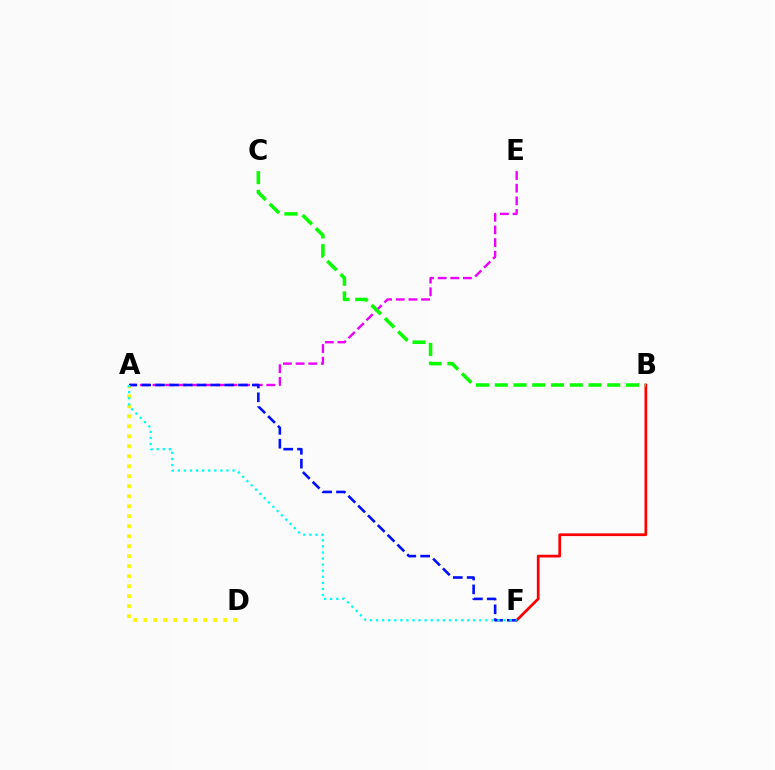{('B', 'F'): [{'color': '#ff0000', 'line_style': 'solid', 'thickness': 1.97}], ('A', 'E'): [{'color': '#ee00ff', 'line_style': 'dashed', 'thickness': 1.72}], ('A', 'D'): [{'color': '#fcf500', 'line_style': 'dotted', 'thickness': 2.72}], ('A', 'F'): [{'color': '#0010ff', 'line_style': 'dashed', 'thickness': 1.88}, {'color': '#00fff6', 'line_style': 'dotted', 'thickness': 1.65}], ('B', 'C'): [{'color': '#08ff00', 'line_style': 'dashed', 'thickness': 2.55}]}